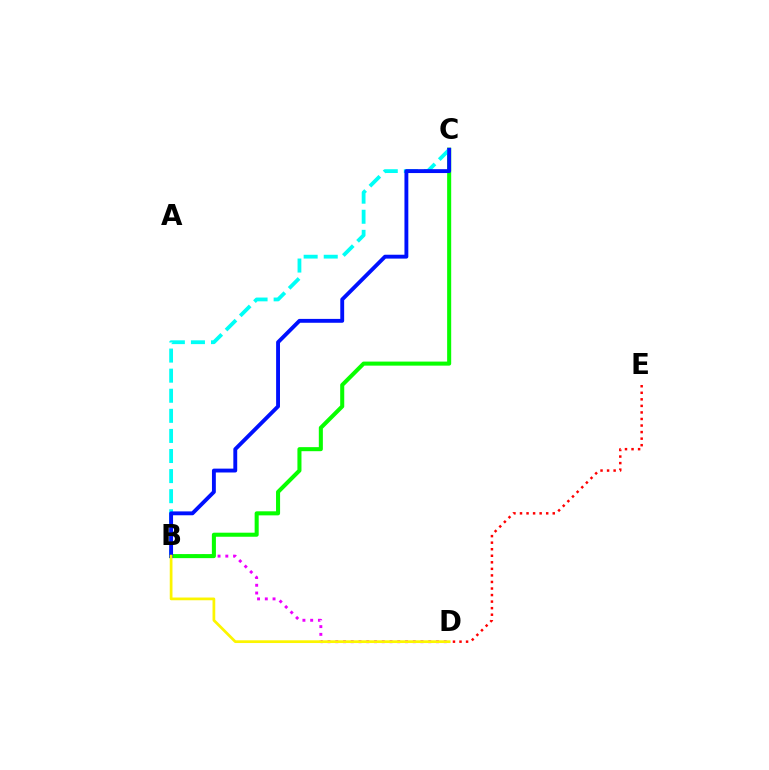{('B', 'D'): [{'color': '#ee00ff', 'line_style': 'dotted', 'thickness': 2.11}, {'color': '#fcf500', 'line_style': 'solid', 'thickness': 1.97}], ('B', 'C'): [{'color': '#08ff00', 'line_style': 'solid', 'thickness': 2.92}, {'color': '#00fff6', 'line_style': 'dashed', 'thickness': 2.73}, {'color': '#0010ff', 'line_style': 'solid', 'thickness': 2.79}], ('D', 'E'): [{'color': '#ff0000', 'line_style': 'dotted', 'thickness': 1.78}]}